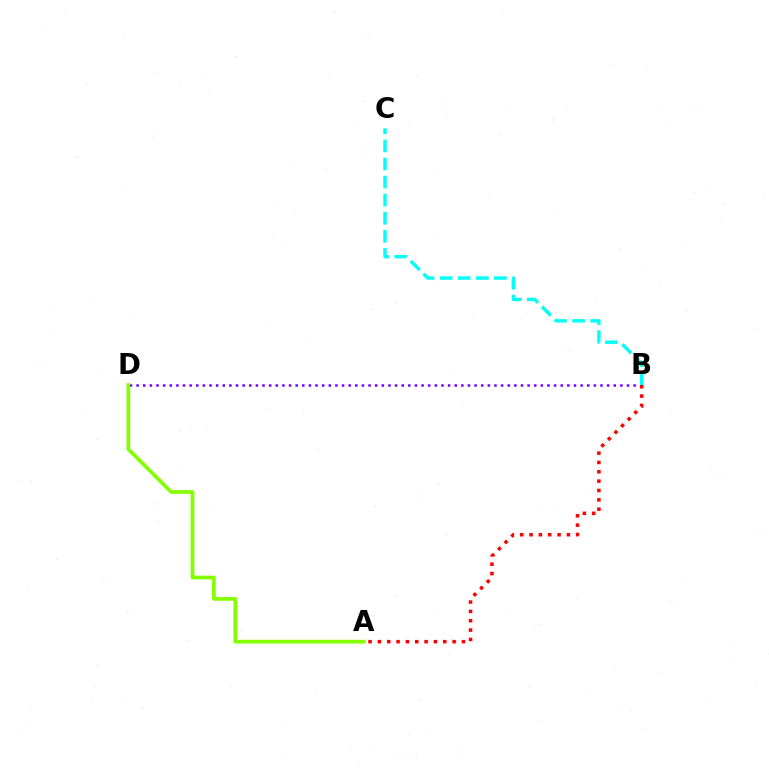{('B', 'D'): [{'color': '#7200ff', 'line_style': 'dotted', 'thickness': 1.8}], ('A', 'D'): [{'color': '#84ff00', 'line_style': 'solid', 'thickness': 2.68}], ('A', 'B'): [{'color': '#ff0000', 'line_style': 'dotted', 'thickness': 2.54}], ('B', 'C'): [{'color': '#00fff6', 'line_style': 'dashed', 'thickness': 2.46}]}